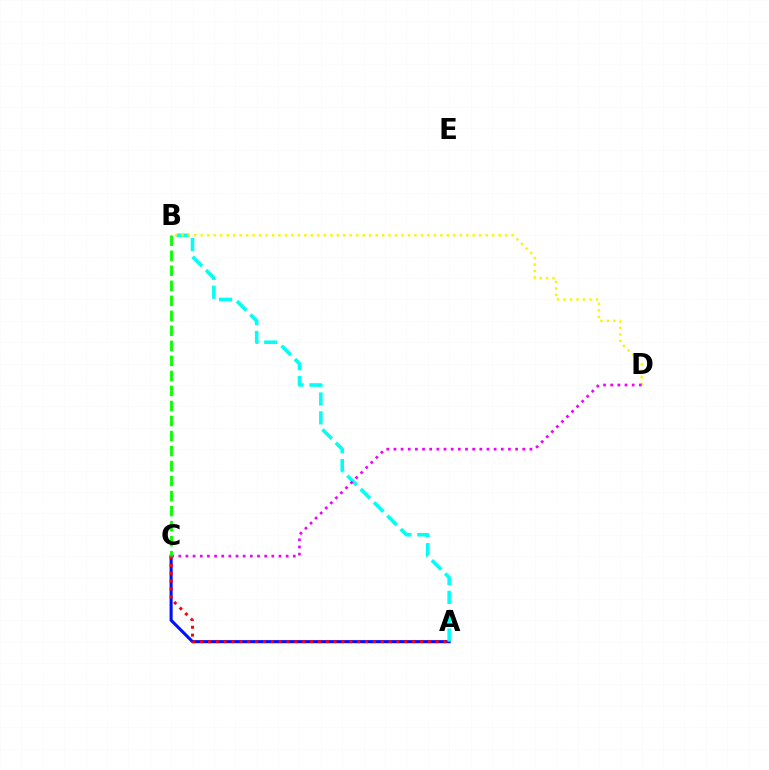{('A', 'C'): [{'color': '#0010ff', 'line_style': 'solid', 'thickness': 2.23}, {'color': '#ff0000', 'line_style': 'dotted', 'thickness': 2.13}], ('A', 'B'): [{'color': '#00fff6', 'line_style': 'dashed', 'thickness': 2.56}], ('B', 'D'): [{'color': '#fcf500', 'line_style': 'dotted', 'thickness': 1.76}], ('C', 'D'): [{'color': '#ee00ff', 'line_style': 'dotted', 'thickness': 1.94}], ('B', 'C'): [{'color': '#08ff00', 'line_style': 'dashed', 'thickness': 2.04}]}